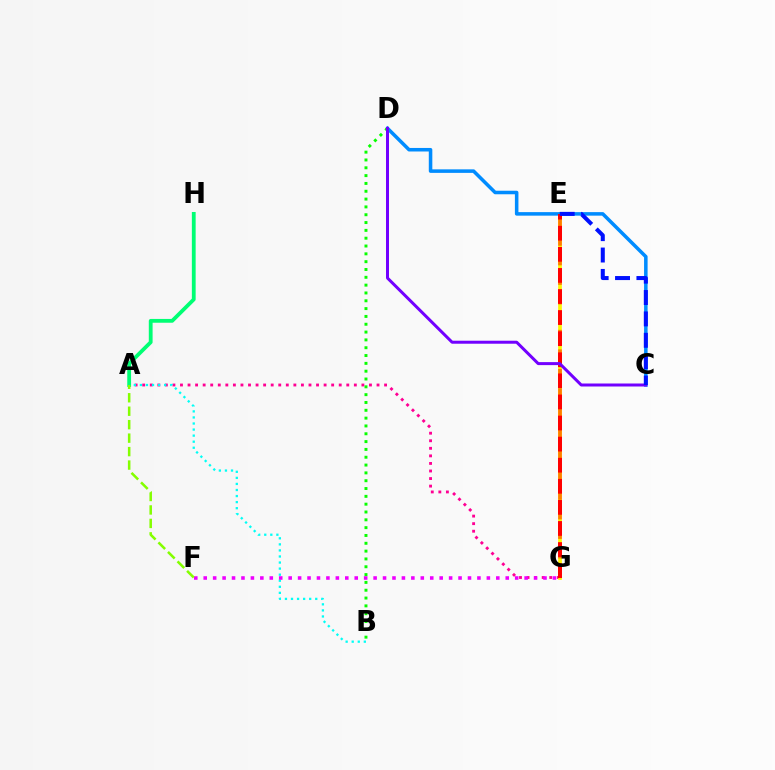{('A', 'G'): [{'color': '#ff0094', 'line_style': 'dotted', 'thickness': 2.05}], ('A', 'B'): [{'color': '#00fff6', 'line_style': 'dotted', 'thickness': 1.65}], ('E', 'G'): [{'color': '#fcf500', 'line_style': 'solid', 'thickness': 2.66}, {'color': '#ff7c00', 'line_style': 'dashed', 'thickness': 2.65}, {'color': '#ff0000', 'line_style': 'dashed', 'thickness': 2.86}], ('C', 'D'): [{'color': '#008cff', 'line_style': 'solid', 'thickness': 2.55}, {'color': '#7200ff', 'line_style': 'solid', 'thickness': 2.16}], ('F', 'G'): [{'color': '#ee00ff', 'line_style': 'dotted', 'thickness': 2.56}], ('B', 'D'): [{'color': '#08ff00', 'line_style': 'dotted', 'thickness': 2.13}], ('A', 'H'): [{'color': '#00ff74', 'line_style': 'solid', 'thickness': 2.73}], ('A', 'F'): [{'color': '#84ff00', 'line_style': 'dashed', 'thickness': 1.83}], ('C', 'E'): [{'color': '#0010ff', 'line_style': 'dashed', 'thickness': 2.91}]}